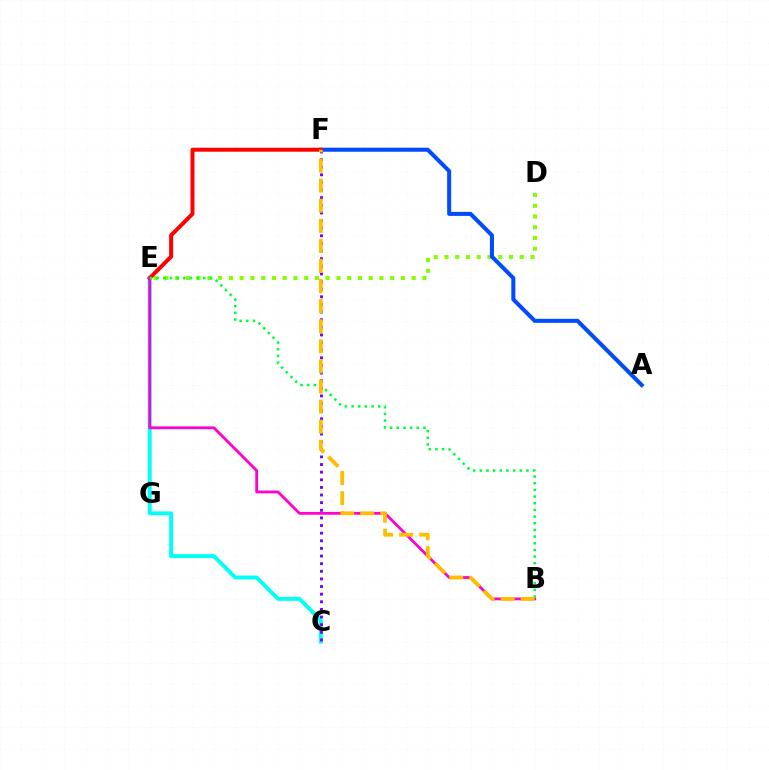{('C', 'E'): [{'color': '#00fff6', 'line_style': 'solid', 'thickness': 2.82}], ('D', 'E'): [{'color': '#84ff00', 'line_style': 'dotted', 'thickness': 2.92}], ('A', 'F'): [{'color': '#004bff', 'line_style': 'solid', 'thickness': 2.9}], ('E', 'F'): [{'color': '#ff0000', 'line_style': 'solid', 'thickness': 2.86}], ('C', 'F'): [{'color': '#7200ff', 'line_style': 'dotted', 'thickness': 2.07}], ('B', 'E'): [{'color': '#ff00cf', 'line_style': 'solid', 'thickness': 2.01}, {'color': '#00ff39', 'line_style': 'dotted', 'thickness': 1.81}], ('B', 'F'): [{'color': '#ffbd00', 'line_style': 'dashed', 'thickness': 2.73}]}